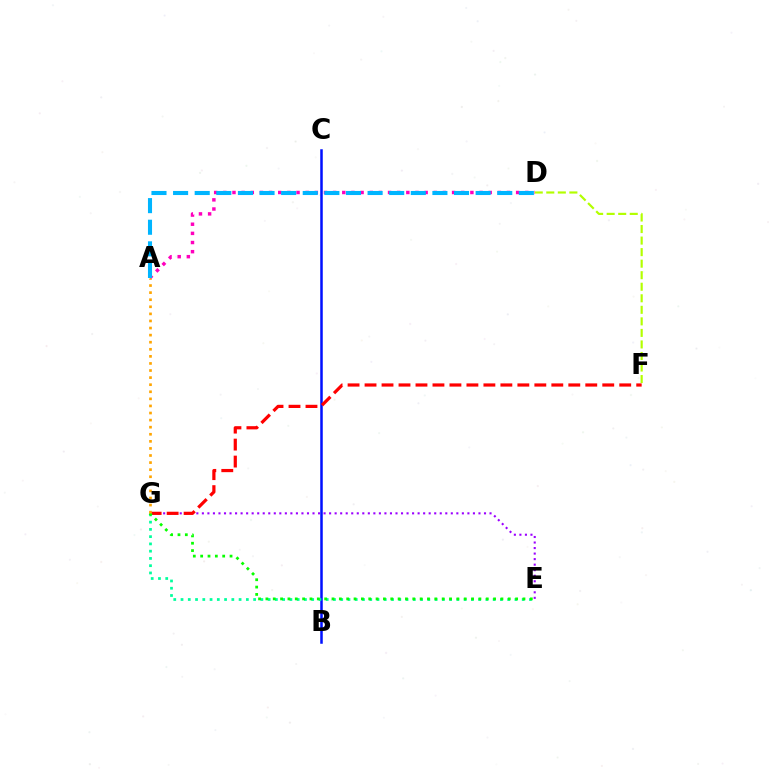{('A', 'D'): [{'color': '#ff00bd', 'line_style': 'dotted', 'thickness': 2.49}, {'color': '#00b5ff', 'line_style': 'dashed', 'thickness': 2.94}], ('E', 'G'): [{'color': '#9b00ff', 'line_style': 'dotted', 'thickness': 1.5}, {'color': '#00ff9d', 'line_style': 'dotted', 'thickness': 1.97}, {'color': '#08ff00', 'line_style': 'dotted', 'thickness': 2.0}], ('B', 'C'): [{'color': '#0010ff', 'line_style': 'solid', 'thickness': 1.81}], ('F', 'G'): [{'color': '#ff0000', 'line_style': 'dashed', 'thickness': 2.31}], ('A', 'G'): [{'color': '#ffa500', 'line_style': 'dotted', 'thickness': 1.92}], ('D', 'F'): [{'color': '#b3ff00', 'line_style': 'dashed', 'thickness': 1.57}]}